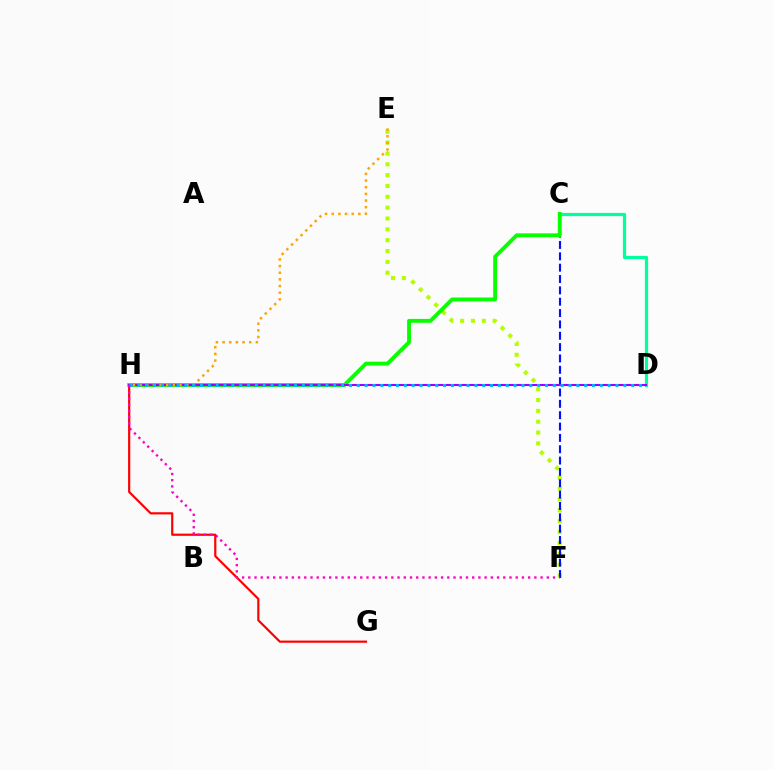{('G', 'H'): [{'color': '#ff0000', 'line_style': 'solid', 'thickness': 1.58}], ('E', 'F'): [{'color': '#b3ff00', 'line_style': 'dotted', 'thickness': 2.95}], ('C', 'D'): [{'color': '#00ff9d', 'line_style': 'solid', 'thickness': 2.32}], ('C', 'F'): [{'color': '#0010ff', 'line_style': 'dashed', 'thickness': 1.54}], ('C', 'H'): [{'color': '#08ff00', 'line_style': 'solid', 'thickness': 2.79}], ('D', 'H'): [{'color': '#9b00ff', 'line_style': 'solid', 'thickness': 1.5}, {'color': '#00b5ff', 'line_style': 'dotted', 'thickness': 2.13}], ('E', 'H'): [{'color': '#ffa500', 'line_style': 'dotted', 'thickness': 1.81}], ('F', 'H'): [{'color': '#ff00bd', 'line_style': 'dotted', 'thickness': 1.69}]}